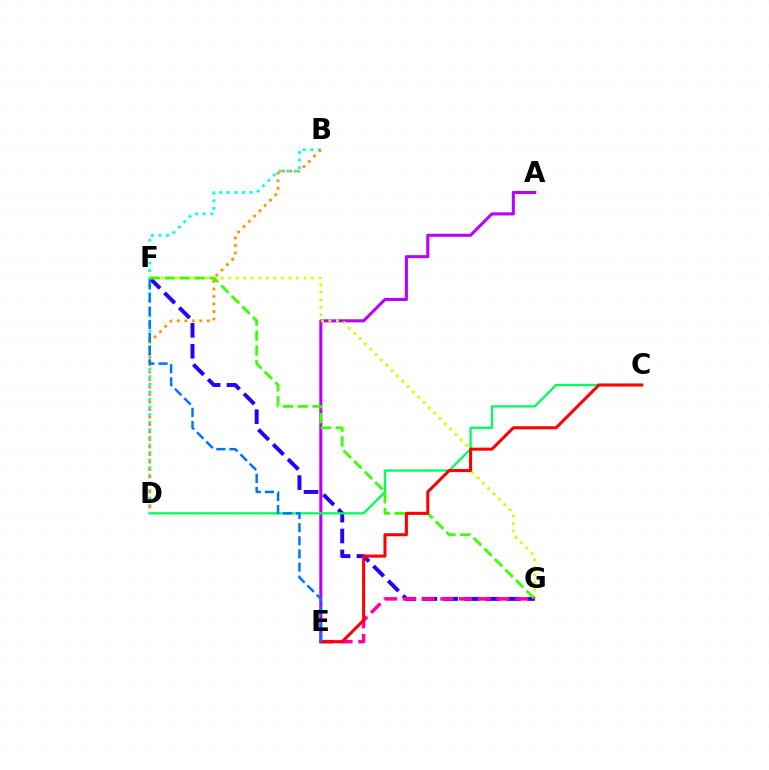{('A', 'E'): [{'color': '#b900ff', 'line_style': 'solid', 'thickness': 2.22}], ('F', 'G'): [{'color': '#d1ff00', 'line_style': 'dotted', 'thickness': 2.04}, {'color': '#2500ff', 'line_style': 'dashed', 'thickness': 2.84}, {'color': '#3dff00', 'line_style': 'dashed', 'thickness': 2.03}], ('C', 'D'): [{'color': '#00ff5c', 'line_style': 'solid', 'thickness': 1.66}], ('B', 'D'): [{'color': '#00fff6', 'line_style': 'dotted', 'thickness': 2.06}, {'color': '#ff9400', 'line_style': 'dotted', 'thickness': 2.03}], ('E', 'G'): [{'color': '#ff00ac', 'line_style': 'dashed', 'thickness': 2.54}], ('C', 'E'): [{'color': '#ff0000', 'line_style': 'solid', 'thickness': 2.19}], ('E', 'F'): [{'color': '#0074ff', 'line_style': 'dashed', 'thickness': 1.79}]}